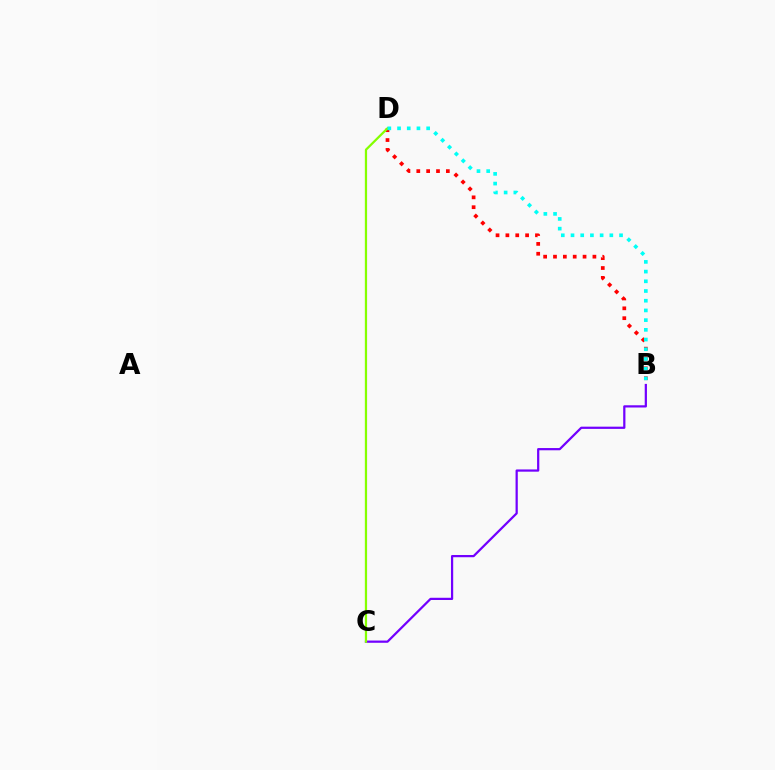{('B', 'D'): [{'color': '#ff0000', 'line_style': 'dotted', 'thickness': 2.68}, {'color': '#00fff6', 'line_style': 'dotted', 'thickness': 2.64}], ('B', 'C'): [{'color': '#7200ff', 'line_style': 'solid', 'thickness': 1.61}], ('C', 'D'): [{'color': '#84ff00', 'line_style': 'solid', 'thickness': 1.61}]}